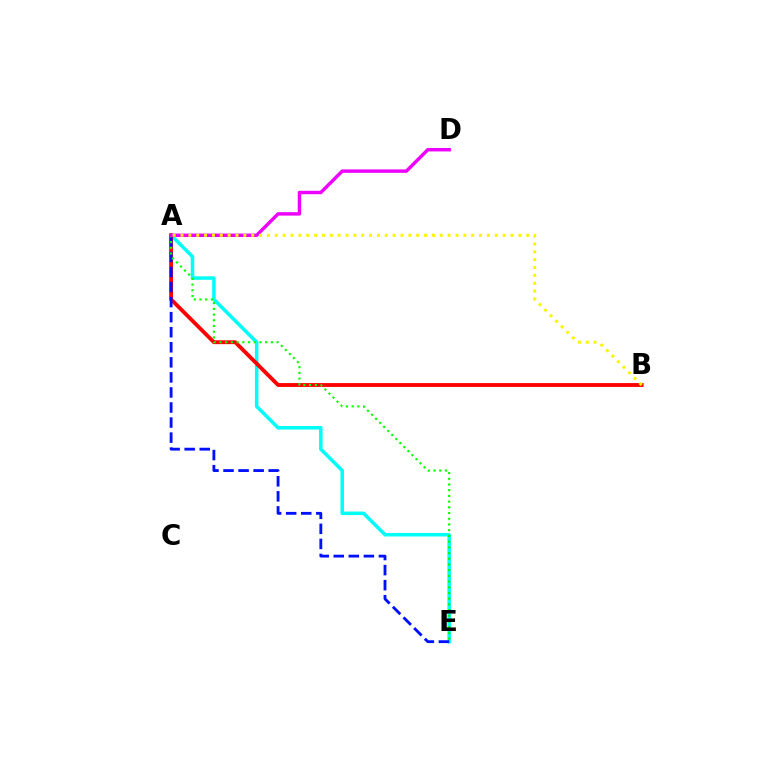{('A', 'E'): [{'color': '#00fff6', 'line_style': 'solid', 'thickness': 2.53}, {'color': '#0010ff', 'line_style': 'dashed', 'thickness': 2.05}, {'color': '#08ff00', 'line_style': 'dotted', 'thickness': 1.55}], ('A', 'B'): [{'color': '#ff0000', 'line_style': 'solid', 'thickness': 2.76}, {'color': '#fcf500', 'line_style': 'dotted', 'thickness': 2.13}], ('A', 'D'): [{'color': '#ee00ff', 'line_style': 'solid', 'thickness': 2.47}]}